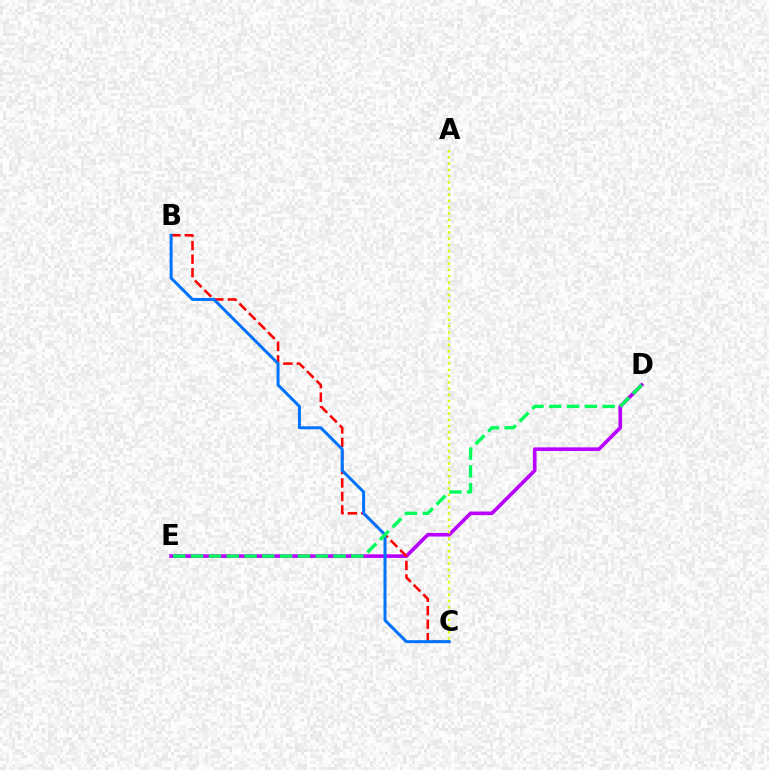{('D', 'E'): [{'color': '#b900ff', 'line_style': 'solid', 'thickness': 2.6}, {'color': '#00ff5c', 'line_style': 'dashed', 'thickness': 2.42}], ('B', 'C'): [{'color': '#ff0000', 'line_style': 'dashed', 'thickness': 1.84}, {'color': '#0074ff', 'line_style': 'solid', 'thickness': 2.15}], ('A', 'C'): [{'color': '#d1ff00', 'line_style': 'dotted', 'thickness': 1.7}]}